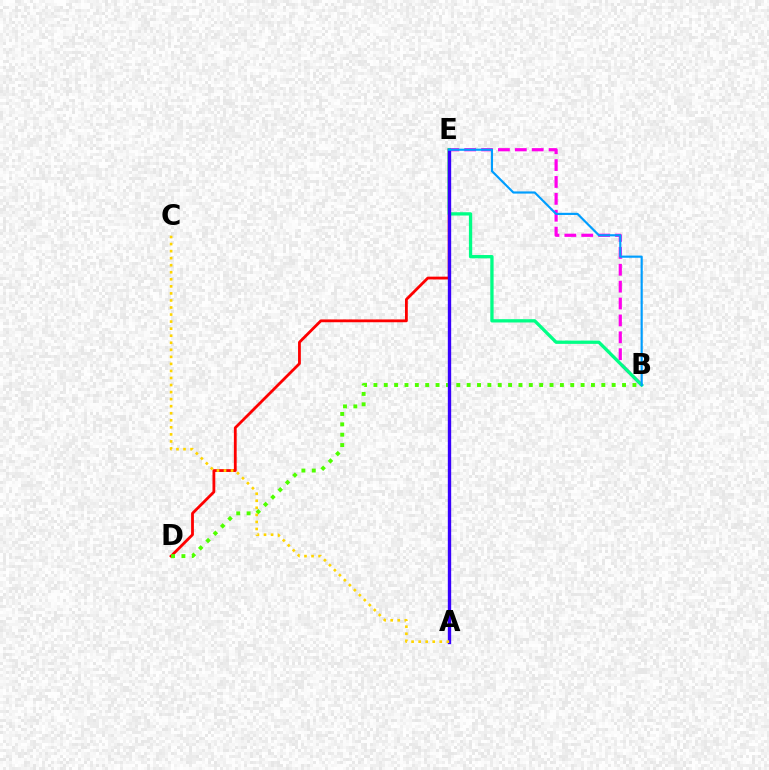{('D', 'E'): [{'color': '#ff0000', 'line_style': 'solid', 'thickness': 2.01}], ('B', 'D'): [{'color': '#4fff00', 'line_style': 'dotted', 'thickness': 2.81}], ('B', 'E'): [{'color': '#ff00ed', 'line_style': 'dashed', 'thickness': 2.29}, {'color': '#00ff86', 'line_style': 'solid', 'thickness': 2.37}, {'color': '#009eff', 'line_style': 'solid', 'thickness': 1.56}], ('A', 'E'): [{'color': '#3700ff', 'line_style': 'solid', 'thickness': 2.41}], ('A', 'C'): [{'color': '#ffd500', 'line_style': 'dotted', 'thickness': 1.92}]}